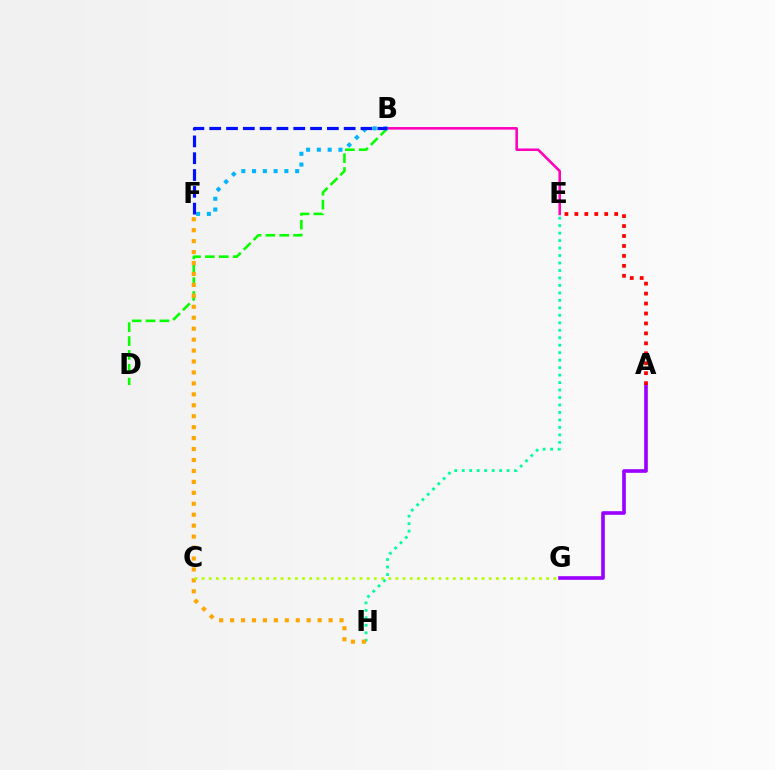{('A', 'G'): [{'color': '#9b00ff', 'line_style': 'solid', 'thickness': 2.62}], ('B', 'E'): [{'color': '#ff00bd', 'line_style': 'solid', 'thickness': 1.85}], ('B', 'D'): [{'color': '#08ff00', 'line_style': 'dashed', 'thickness': 1.88}], ('B', 'F'): [{'color': '#00b5ff', 'line_style': 'dotted', 'thickness': 2.93}, {'color': '#0010ff', 'line_style': 'dashed', 'thickness': 2.28}], ('A', 'E'): [{'color': '#ff0000', 'line_style': 'dotted', 'thickness': 2.7}], ('E', 'H'): [{'color': '#00ff9d', 'line_style': 'dotted', 'thickness': 2.03}], ('F', 'H'): [{'color': '#ffa500', 'line_style': 'dotted', 'thickness': 2.97}], ('C', 'G'): [{'color': '#b3ff00', 'line_style': 'dotted', 'thickness': 1.95}]}